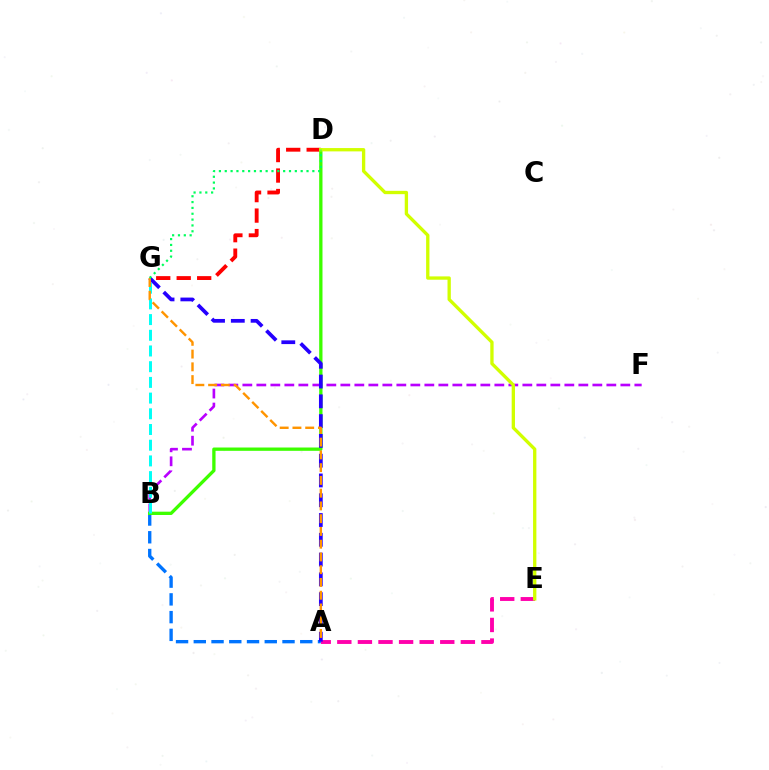{('A', 'B'): [{'color': '#0074ff', 'line_style': 'dashed', 'thickness': 2.41}], ('D', 'G'): [{'color': '#ff0000', 'line_style': 'dashed', 'thickness': 2.78}, {'color': '#00ff5c', 'line_style': 'dotted', 'thickness': 1.59}], ('B', 'F'): [{'color': '#b900ff', 'line_style': 'dashed', 'thickness': 1.9}], ('B', 'D'): [{'color': '#3dff00', 'line_style': 'solid', 'thickness': 2.38}], ('B', 'G'): [{'color': '#00fff6', 'line_style': 'dashed', 'thickness': 2.13}], ('A', 'E'): [{'color': '#ff00ac', 'line_style': 'dashed', 'thickness': 2.8}], ('A', 'G'): [{'color': '#2500ff', 'line_style': 'dashed', 'thickness': 2.69}, {'color': '#ff9400', 'line_style': 'dashed', 'thickness': 1.73}], ('D', 'E'): [{'color': '#d1ff00', 'line_style': 'solid', 'thickness': 2.39}]}